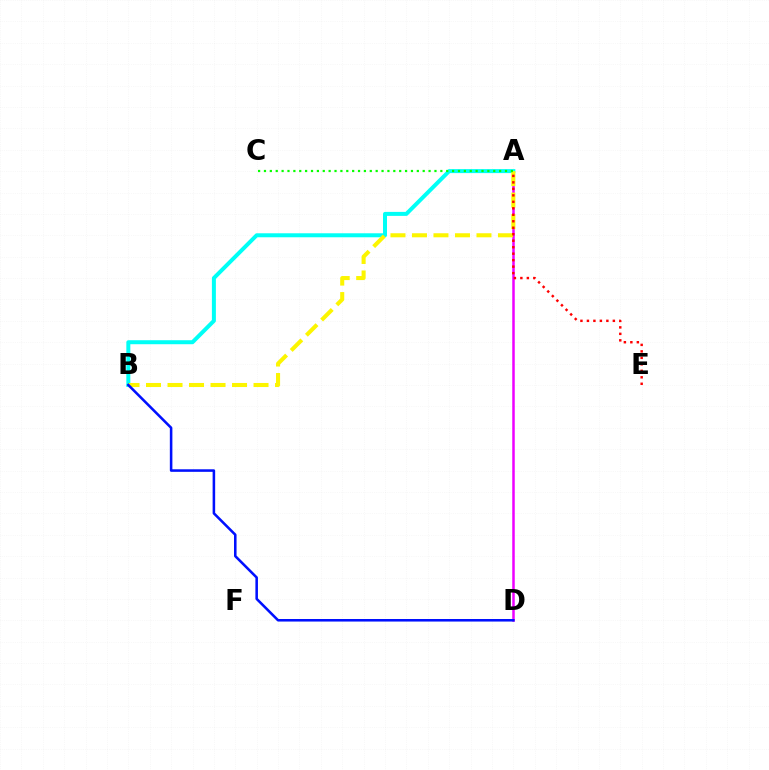{('A', 'D'): [{'color': '#ee00ff', 'line_style': 'solid', 'thickness': 1.81}], ('A', 'B'): [{'color': '#00fff6', 'line_style': 'solid', 'thickness': 2.88}, {'color': '#fcf500', 'line_style': 'dashed', 'thickness': 2.92}], ('A', 'C'): [{'color': '#08ff00', 'line_style': 'dotted', 'thickness': 1.6}], ('A', 'E'): [{'color': '#ff0000', 'line_style': 'dotted', 'thickness': 1.76}], ('B', 'D'): [{'color': '#0010ff', 'line_style': 'solid', 'thickness': 1.84}]}